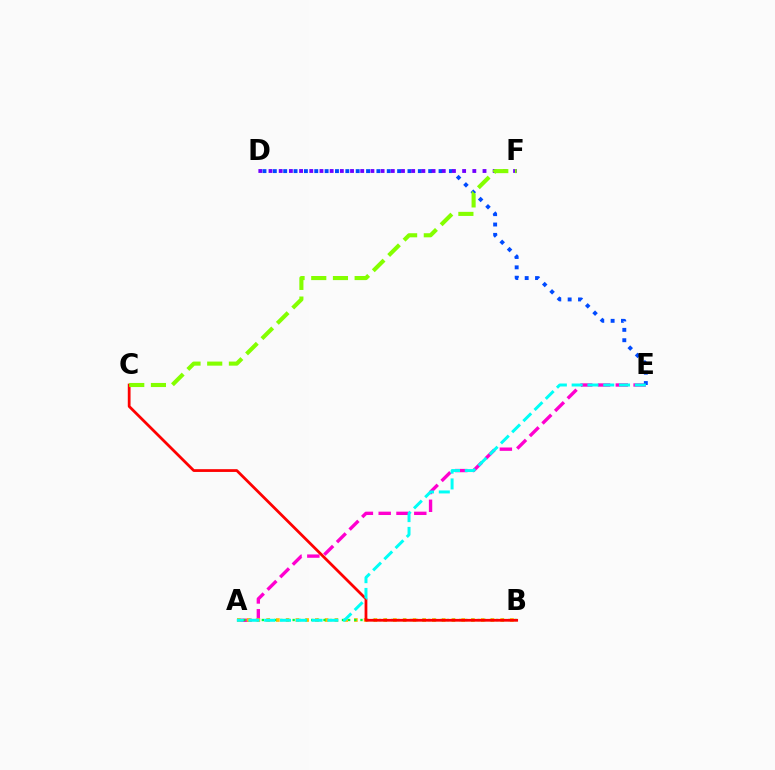{('A', 'E'): [{'color': '#ff00cf', 'line_style': 'dashed', 'thickness': 2.42}, {'color': '#00fff6', 'line_style': 'dashed', 'thickness': 2.15}], ('A', 'B'): [{'color': '#ffbd00', 'line_style': 'dotted', 'thickness': 2.65}, {'color': '#00ff39', 'line_style': 'dotted', 'thickness': 1.68}], ('D', 'E'): [{'color': '#004bff', 'line_style': 'dotted', 'thickness': 2.81}], ('D', 'F'): [{'color': '#7200ff', 'line_style': 'dotted', 'thickness': 2.77}], ('B', 'C'): [{'color': '#ff0000', 'line_style': 'solid', 'thickness': 1.99}], ('C', 'F'): [{'color': '#84ff00', 'line_style': 'dashed', 'thickness': 2.95}]}